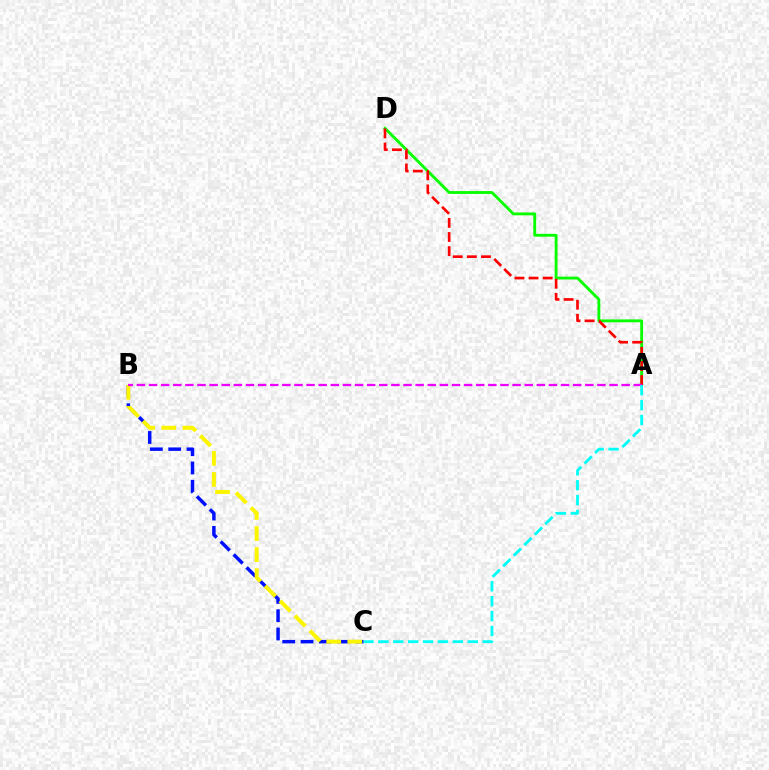{('B', 'C'): [{'color': '#0010ff', 'line_style': 'dashed', 'thickness': 2.49}, {'color': '#fcf500', 'line_style': 'dashed', 'thickness': 2.86}], ('A', 'D'): [{'color': '#08ff00', 'line_style': 'solid', 'thickness': 2.06}, {'color': '#ff0000', 'line_style': 'dashed', 'thickness': 1.92}], ('A', 'B'): [{'color': '#ee00ff', 'line_style': 'dashed', 'thickness': 1.65}], ('A', 'C'): [{'color': '#00fff6', 'line_style': 'dashed', 'thickness': 2.02}]}